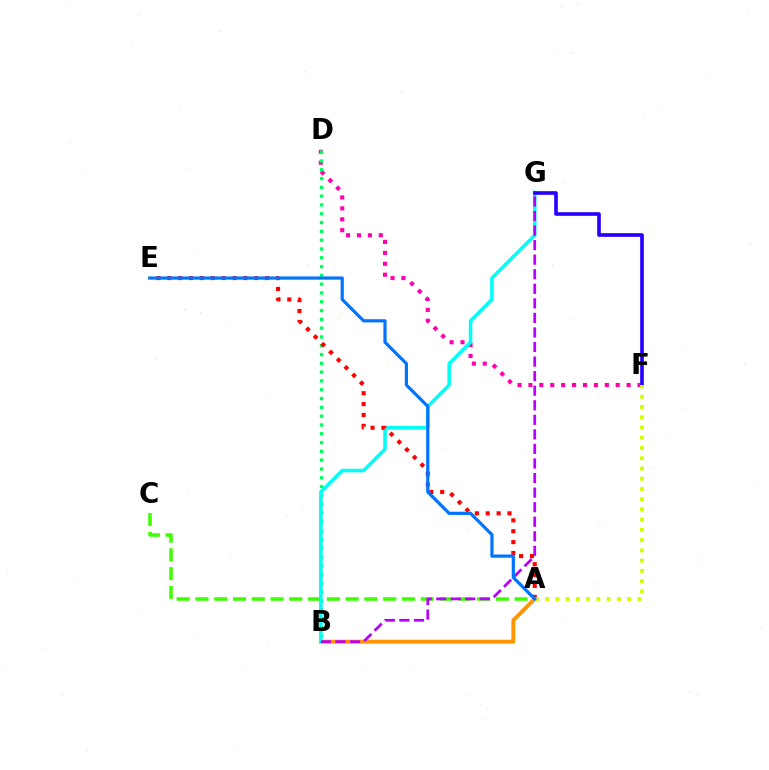{('D', 'F'): [{'color': '#ff00ac', 'line_style': 'dotted', 'thickness': 2.96}], ('B', 'D'): [{'color': '#00ff5c', 'line_style': 'dotted', 'thickness': 2.39}], ('A', 'C'): [{'color': '#3dff00', 'line_style': 'dashed', 'thickness': 2.55}], ('A', 'B'): [{'color': '#ff9400', 'line_style': 'solid', 'thickness': 2.8}], ('B', 'G'): [{'color': '#00fff6', 'line_style': 'solid', 'thickness': 2.56}, {'color': '#b900ff', 'line_style': 'dashed', 'thickness': 1.98}], ('A', 'E'): [{'color': '#ff0000', 'line_style': 'dotted', 'thickness': 2.95}, {'color': '#0074ff', 'line_style': 'solid', 'thickness': 2.31}], ('F', 'G'): [{'color': '#2500ff', 'line_style': 'solid', 'thickness': 2.62}], ('A', 'F'): [{'color': '#d1ff00', 'line_style': 'dotted', 'thickness': 2.78}]}